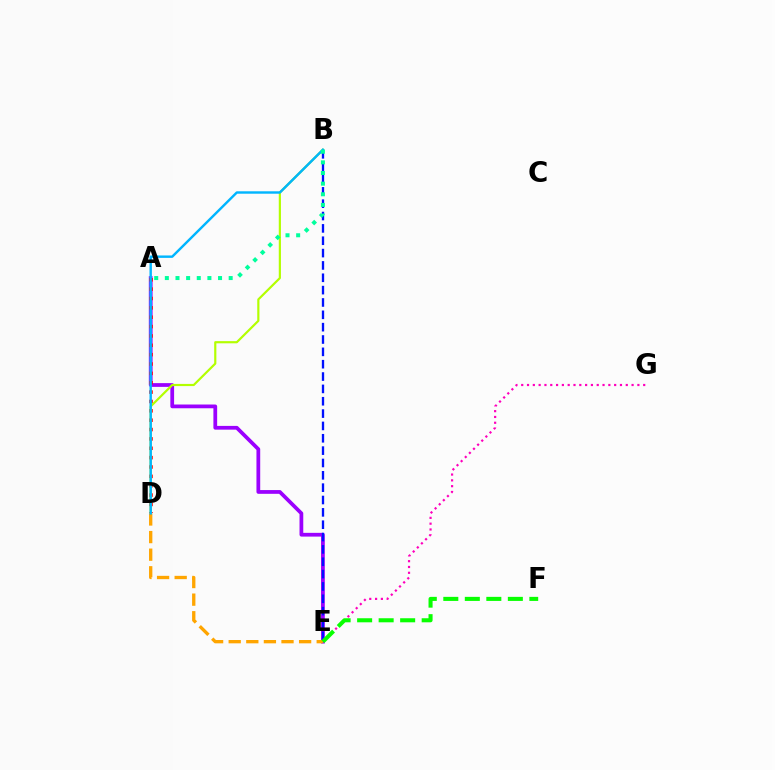{('A', 'E'): [{'color': '#9b00ff', 'line_style': 'solid', 'thickness': 2.7}], ('B', 'E'): [{'color': '#0010ff', 'line_style': 'dashed', 'thickness': 1.68}], ('A', 'D'): [{'color': '#ff0000', 'line_style': 'dotted', 'thickness': 2.54}], ('B', 'D'): [{'color': '#b3ff00', 'line_style': 'solid', 'thickness': 1.57}, {'color': '#00b5ff', 'line_style': 'solid', 'thickness': 1.74}], ('E', 'G'): [{'color': '#ff00bd', 'line_style': 'dotted', 'thickness': 1.58}], ('D', 'E'): [{'color': '#ffa500', 'line_style': 'dashed', 'thickness': 2.39}], ('A', 'B'): [{'color': '#00ff9d', 'line_style': 'dotted', 'thickness': 2.89}], ('E', 'F'): [{'color': '#08ff00', 'line_style': 'dashed', 'thickness': 2.92}]}